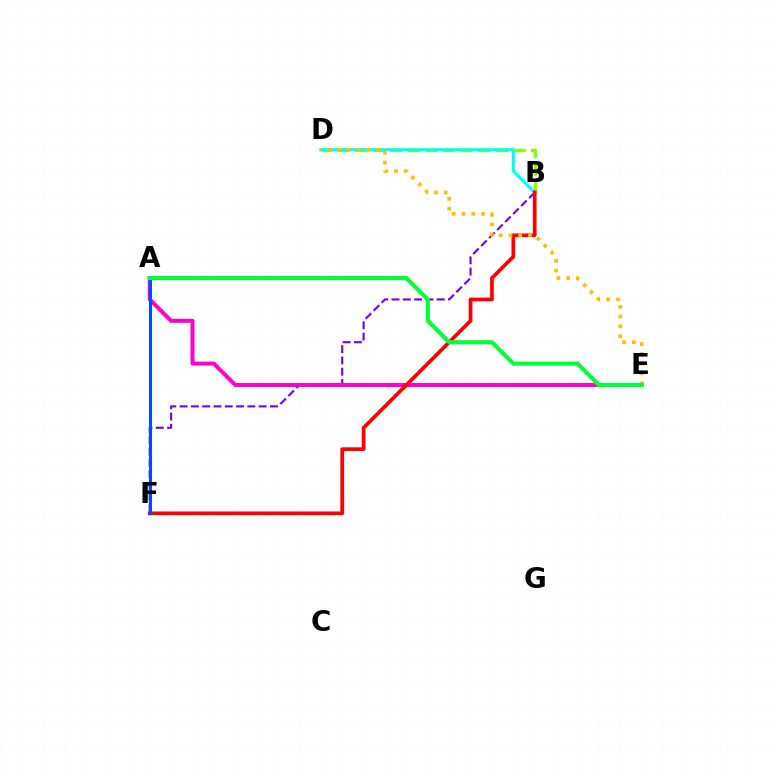{('B', 'F'): [{'color': '#7200ff', 'line_style': 'dashed', 'thickness': 1.54}, {'color': '#ff0000', 'line_style': 'solid', 'thickness': 2.67}], ('B', 'D'): [{'color': '#84ff00', 'line_style': 'dashed', 'thickness': 2.39}, {'color': '#00fff6', 'line_style': 'solid', 'thickness': 2.21}], ('A', 'E'): [{'color': '#ff00cf', 'line_style': 'solid', 'thickness': 2.87}, {'color': '#00ff39', 'line_style': 'solid', 'thickness': 2.98}], ('D', 'E'): [{'color': '#ffbd00', 'line_style': 'dotted', 'thickness': 2.65}], ('A', 'F'): [{'color': '#004bff', 'line_style': 'solid', 'thickness': 2.2}]}